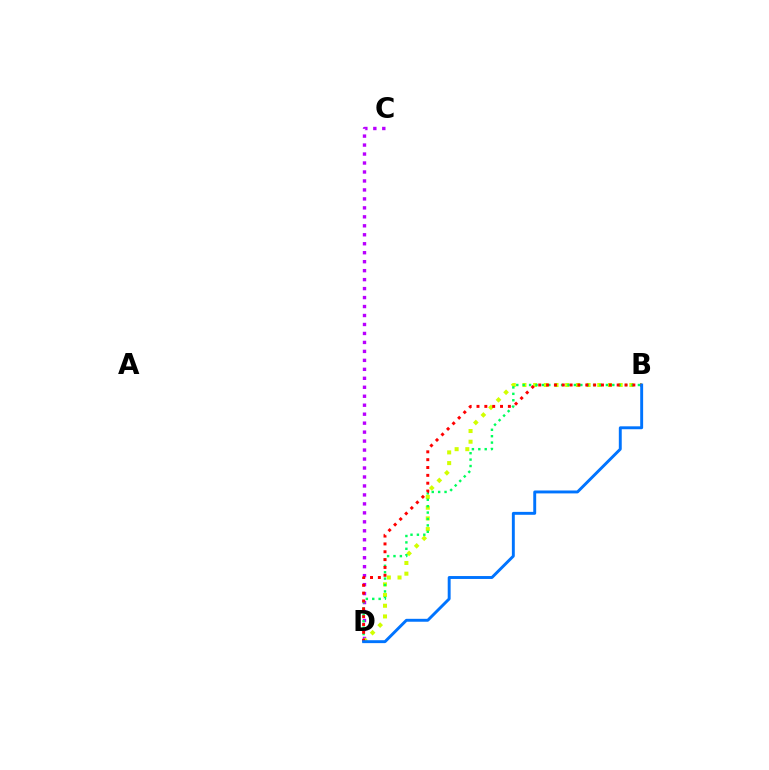{('C', 'D'): [{'color': '#b900ff', 'line_style': 'dotted', 'thickness': 2.44}], ('B', 'D'): [{'color': '#d1ff00', 'line_style': 'dotted', 'thickness': 2.9}, {'color': '#00ff5c', 'line_style': 'dotted', 'thickness': 1.74}, {'color': '#ff0000', 'line_style': 'dotted', 'thickness': 2.13}, {'color': '#0074ff', 'line_style': 'solid', 'thickness': 2.1}]}